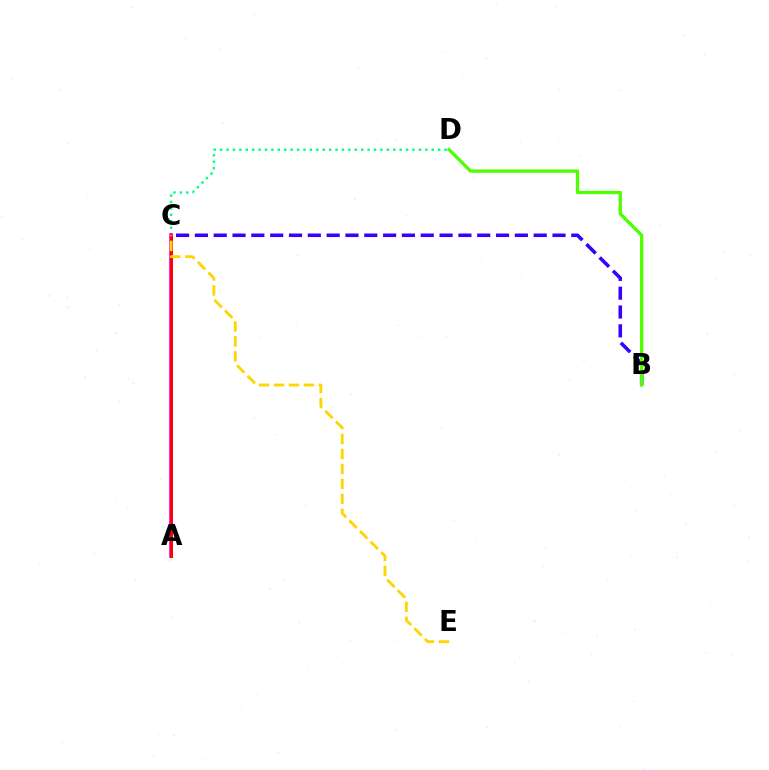{('B', 'C'): [{'color': '#3700ff', 'line_style': 'dashed', 'thickness': 2.56}], ('B', 'D'): [{'color': '#4fff00', 'line_style': 'solid', 'thickness': 2.36}], ('C', 'D'): [{'color': '#00ff86', 'line_style': 'dotted', 'thickness': 1.74}], ('A', 'C'): [{'color': '#ff00ed', 'line_style': 'solid', 'thickness': 2.65}, {'color': '#009eff', 'line_style': 'dashed', 'thickness': 1.92}, {'color': '#ff0000', 'line_style': 'solid', 'thickness': 2.07}], ('C', 'E'): [{'color': '#ffd500', 'line_style': 'dashed', 'thickness': 2.03}]}